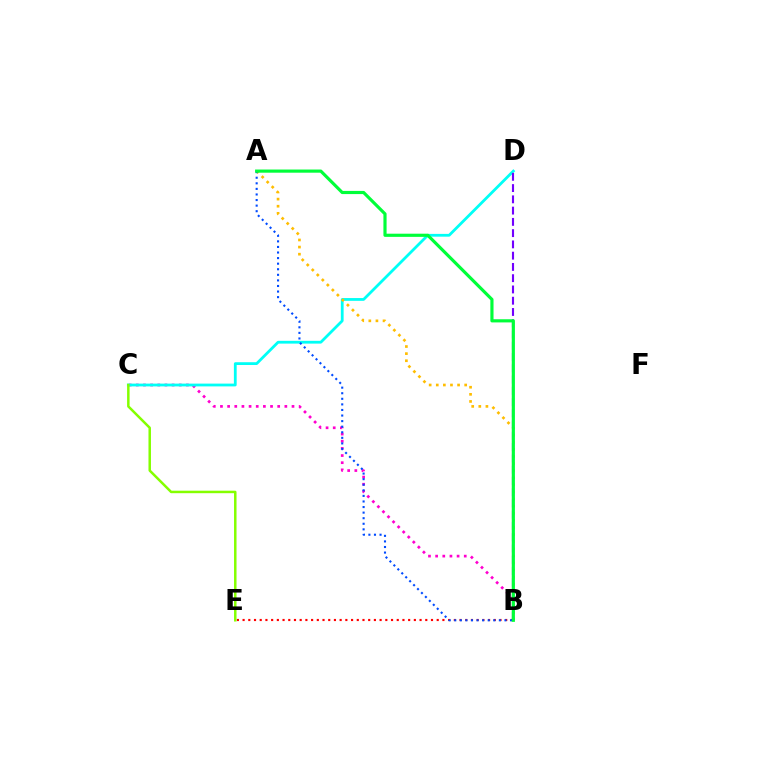{('B', 'C'): [{'color': '#ff00cf', 'line_style': 'dotted', 'thickness': 1.94}], ('C', 'D'): [{'color': '#00fff6', 'line_style': 'solid', 'thickness': 2.01}], ('A', 'B'): [{'color': '#ffbd00', 'line_style': 'dotted', 'thickness': 1.93}, {'color': '#004bff', 'line_style': 'dotted', 'thickness': 1.52}, {'color': '#00ff39', 'line_style': 'solid', 'thickness': 2.28}], ('B', 'D'): [{'color': '#7200ff', 'line_style': 'dashed', 'thickness': 1.53}], ('B', 'E'): [{'color': '#ff0000', 'line_style': 'dotted', 'thickness': 1.55}], ('C', 'E'): [{'color': '#84ff00', 'line_style': 'solid', 'thickness': 1.79}]}